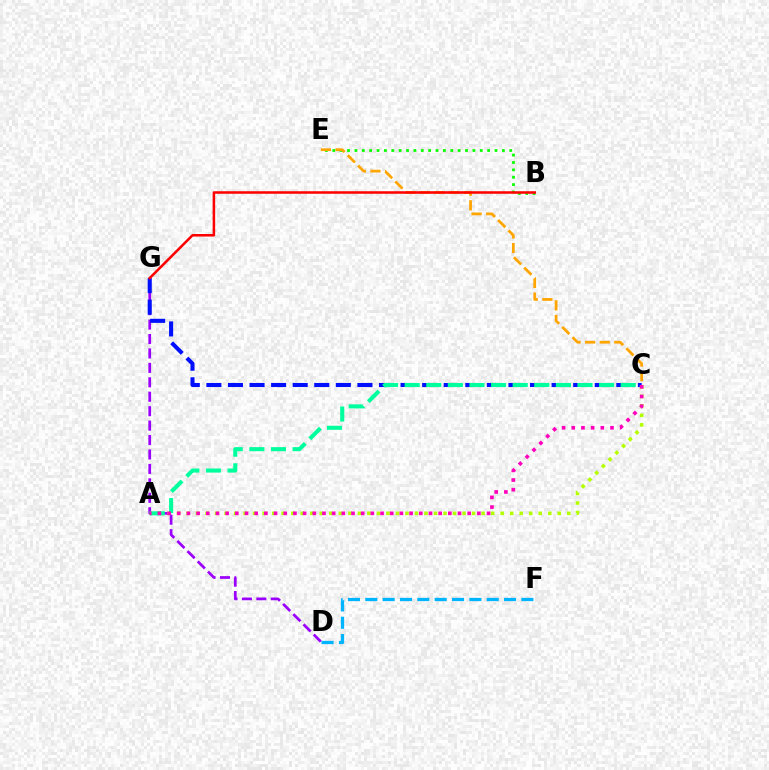{('D', 'G'): [{'color': '#9b00ff', 'line_style': 'dashed', 'thickness': 1.96}], ('B', 'E'): [{'color': '#08ff00', 'line_style': 'dotted', 'thickness': 2.0}], ('C', 'E'): [{'color': '#ffa500', 'line_style': 'dashed', 'thickness': 1.98}], ('C', 'G'): [{'color': '#0010ff', 'line_style': 'dashed', 'thickness': 2.93}], ('A', 'C'): [{'color': '#b3ff00', 'line_style': 'dotted', 'thickness': 2.59}, {'color': '#00ff9d', 'line_style': 'dashed', 'thickness': 2.93}, {'color': '#ff00bd', 'line_style': 'dotted', 'thickness': 2.63}], ('D', 'F'): [{'color': '#00b5ff', 'line_style': 'dashed', 'thickness': 2.36}], ('B', 'G'): [{'color': '#ff0000', 'line_style': 'solid', 'thickness': 1.83}]}